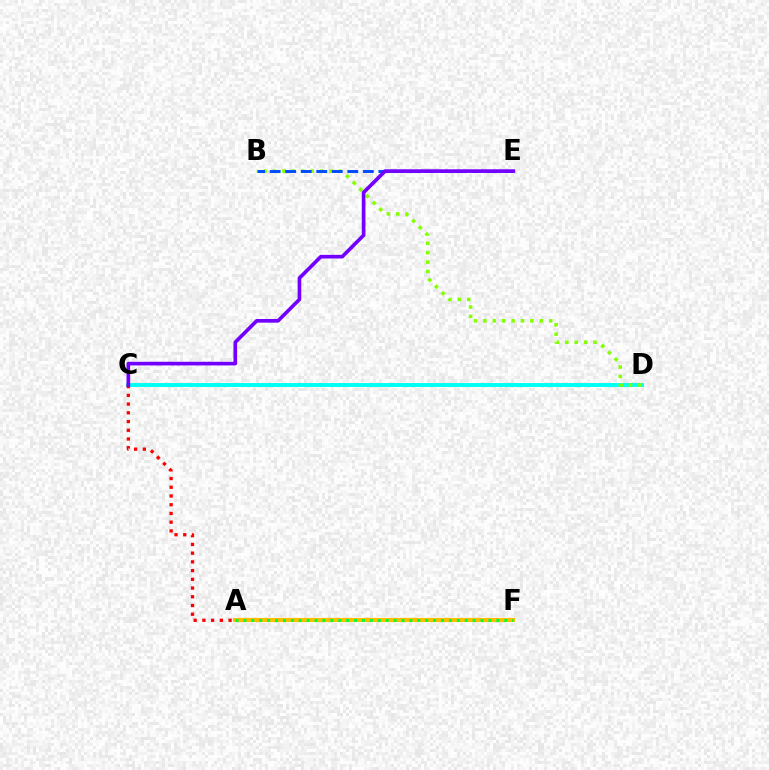{('A', 'F'): [{'color': '#ff00cf', 'line_style': 'dashed', 'thickness': 2.09}, {'color': '#ffbd00', 'line_style': 'solid', 'thickness': 2.97}, {'color': '#00ff39', 'line_style': 'dotted', 'thickness': 2.15}], ('C', 'D'): [{'color': '#00fff6', 'line_style': 'solid', 'thickness': 2.83}], ('B', 'D'): [{'color': '#84ff00', 'line_style': 'dotted', 'thickness': 2.55}], ('B', 'E'): [{'color': '#004bff', 'line_style': 'dashed', 'thickness': 2.11}], ('A', 'C'): [{'color': '#ff0000', 'line_style': 'dotted', 'thickness': 2.37}], ('C', 'E'): [{'color': '#7200ff', 'line_style': 'solid', 'thickness': 2.63}]}